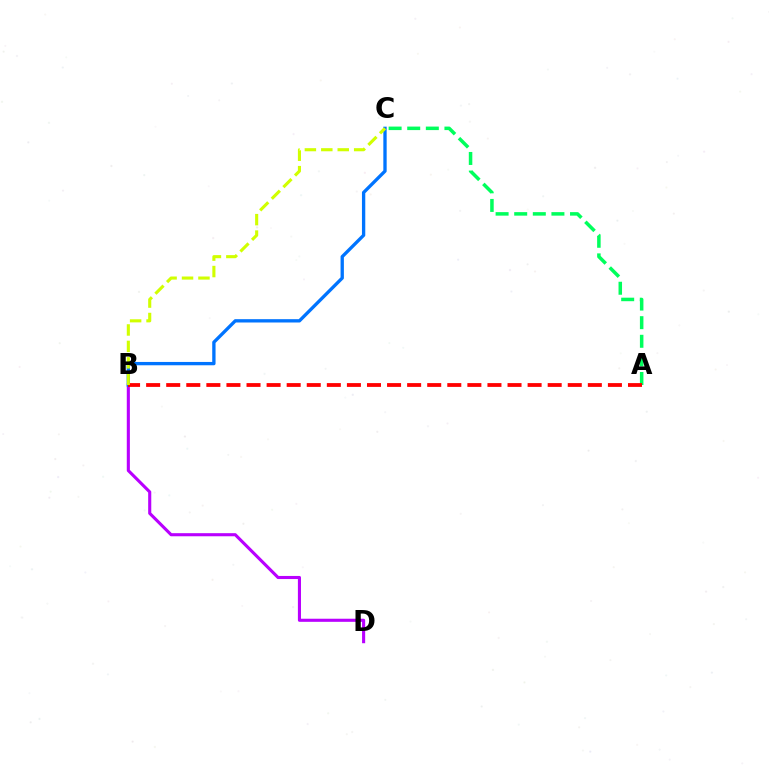{('B', 'D'): [{'color': '#b900ff', 'line_style': 'solid', 'thickness': 2.23}], ('A', 'C'): [{'color': '#00ff5c', 'line_style': 'dashed', 'thickness': 2.53}], ('B', 'C'): [{'color': '#0074ff', 'line_style': 'solid', 'thickness': 2.39}, {'color': '#d1ff00', 'line_style': 'dashed', 'thickness': 2.23}], ('A', 'B'): [{'color': '#ff0000', 'line_style': 'dashed', 'thickness': 2.73}]}